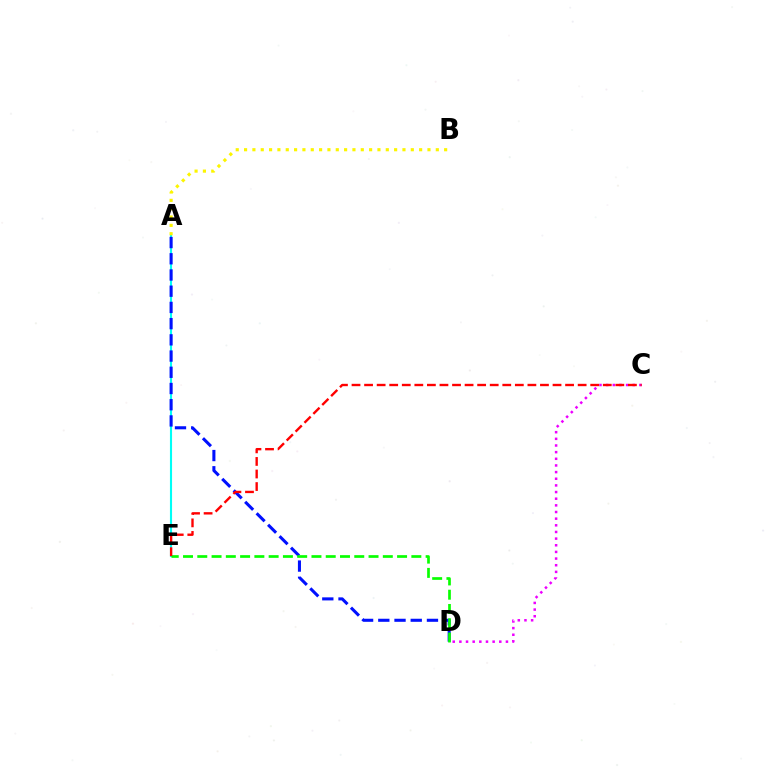{('A', 'E'): [{'color': '#00fff6', 'line_style': 'solid', 'thickness': 1.52}], ('A', 'D'): [{'color': '#0010ff', 'line_style': 'dashed', 'thickness': 2.2}], ('D', 'E'): [{'color': '#08ff00', 'line_style': 'dashed', 'thickness': 1.94}], ('C', 'D'): [{'color': '#ee00ff', 'line_style': 'dotted', 'thickness': 1.81}], ('A', 'B'): [{'color': '#fcf500', 'line_style': 'dotted', 'thickness': 2.27}], ('C', 'E'): [{'color': '#ff0000', 'line_style': 'dashed', 'thickness': 1.71}]}